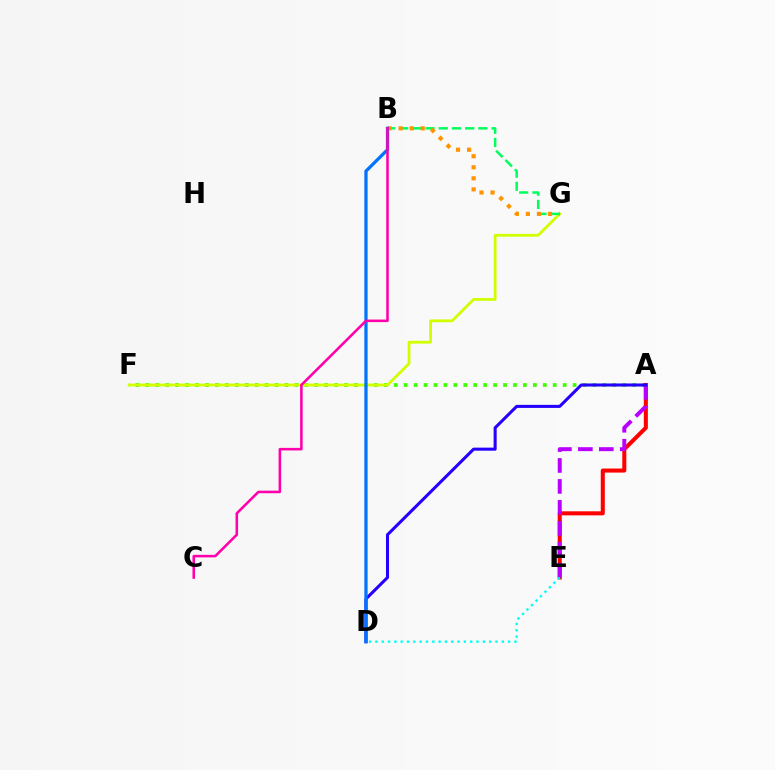{('A', 'F'): [{'color': '#3dff00', 'line_style': 'dotted', 'thickness': 2.7}], ('A', 'E'): [{'color': '#ff0000', 'line_style': 'solid', 'thickness': 2.9}, {'color': '#b900ff', 'line_style': 'dashed', 'thickness': 2.85}], ('F', 'G'): [{'color': '#d1ff00', 'line_style': 'solid', 'thickness': 2.01}], ('B', 'G'): [{'color': '#00ff5c', 'line_style': 'dashed', 'thickness': 1.79}, {'color': '#ff9400', 'line_style': 'dotted', 'thickness': 3.0}], ('A', 'D'): [{'color': '#2500ff', 'line_style': 'solid', 'thickness': 2.2}], ('B', 'D'): [{'color': '#0074ff', 'line_style': 'solid', 'thickness': 2.34}], ('D', 'E'): [{'color': '#00fff6', 'line_style': 'dotted', 'thickness': 1.72}], ('B', 'C'): [{'color': '#ff00ac', 'line_style': 'solid', 'thickness': 1.84}]}